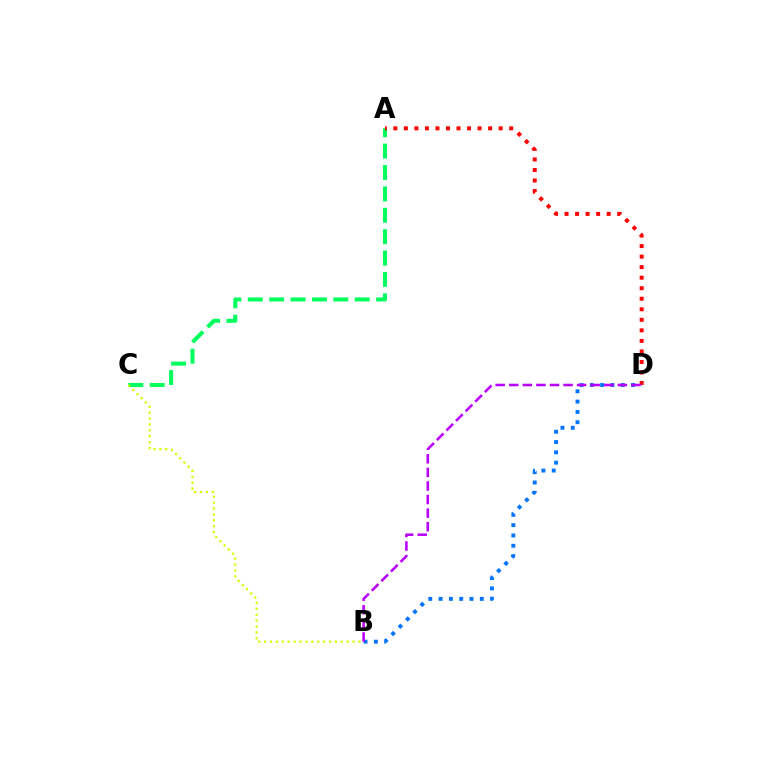{('A', 'C'): [{'color': '#00ff5c', 'line_style': 'dashed', 'thickness': 2.91}], ('A', 'D'): [{'color': '#ff0000', 'line_style': 'dotted', 'thickness': 2.86}], ('B', 'D'): [{'color': '#0074ff', 'line_style': 'dotted', 'thickness': 2.8}, {'color': '#b900ff', 'line_style': 'dashed', 'thickness': 1.84}], ('B', 'C'): [{'color': '#d1ff00', 'line_style': 'dotted', 'thickness': 1.6}]}